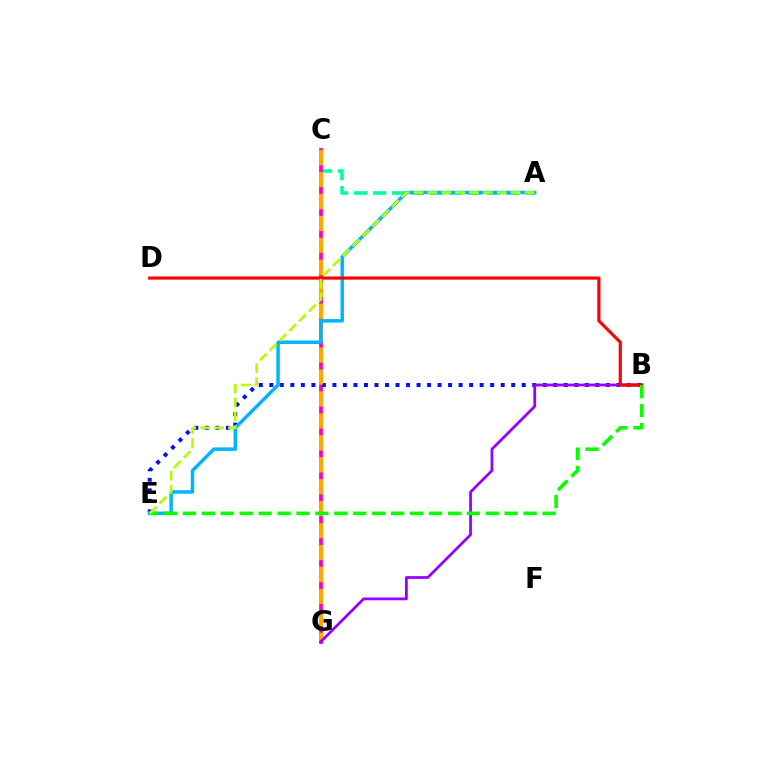{('A', 'C'): [{'color': '#00ff9d', 'line_style': 'dashed', 'thickness': 2.58}], ('C', 'G'): [{'color': '#ff00bd', 'line_style': 'solid', 'thickness': 2.7}, {'color': '#ffa500', 'line_style': 'dashed', 'thickness': 2.98}], ('B', 'E'): [{'color': '#0010ff', 'line_style': 'dotted', 'thickness': 2.86}, {'color': '#08ff00', 'line_style': 'dashed', 'thickness': 2.57}], ('B', 'G'): [{'color': '#9b00ff', 'line_style': 'solid', 'thickness': 2.0}], ('A', 'E'): [{'color': '#00b5ff', 'line_style': 'solid', 'thickness': 2.5}, {'color': '#b3ff00', 'line_style': 'dashed', 'thickness': 1.89}], ('B', 'D'): [{'color': '#ff0000', 'line_style': 'solid', 'thickness': 2.27}]}